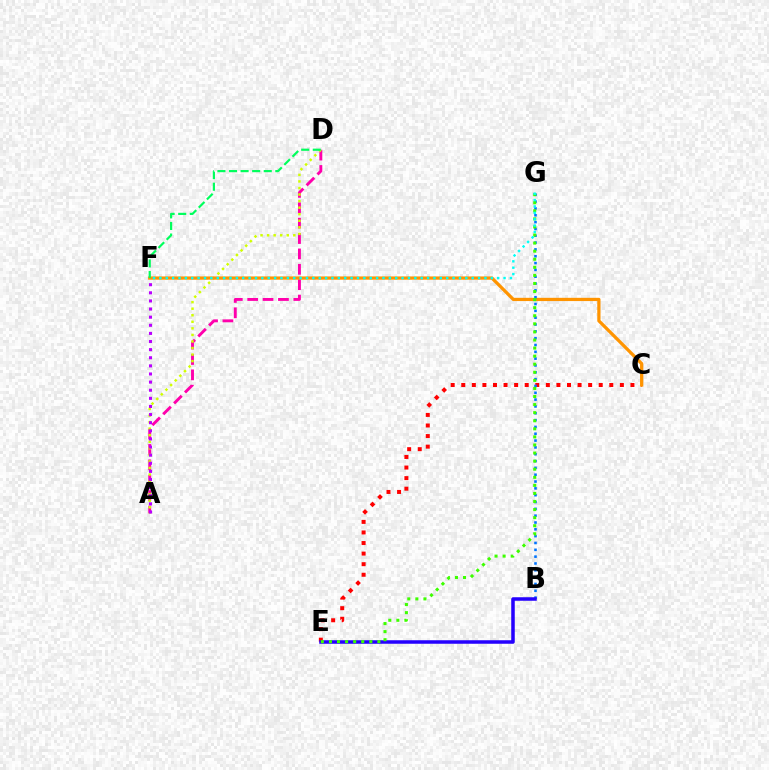{('C', 'E'): [{'color': '#ff0000', 'line_style': 'dotted', 'thickness': 2.87}], ('A', 'D'): [{'color': '#ff00ac', 'line_style': 'dashed', 'thickness': 2.09}, {'color': '#d1ff00', 'line_style': 'dotted', 'thickness': 1.78}], ('C', 'F'): [{'color': '#ff9400', 'line_style': 'solid', 'thickness': 2.34}], ('B', 'G'): [{'color': '#0074ff', 'line_style': 'dotted', 'thickness': 1.86}], ('B', 'E'): [{'color': '#2500ff', 'line_style': 'solid', 'thickness': 2.53}], ('E', 'G'): [{'color': '#3dff00', 'line_style': 'dotted', 'thickness': 2.19}], ('D', 'F'): [{'color': '#00ff5c', 'line_style': 'dashed', 'thickness': 1.57}], ('F', 'G'): [{'color': '#00fff6', 'line_style': 'dotted', 'thickness': 1.73}], ('A', 'F'): [{'color': '#b900ff', 'line_style': 'dotted', 'thickness': 2.21}]}